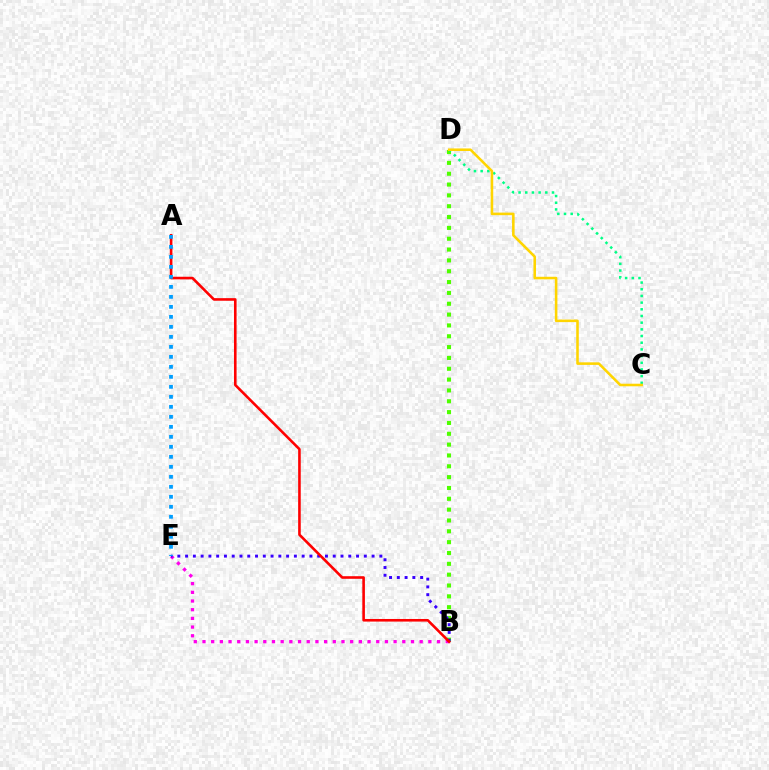{('B', 'D'): [{'color': '#4fff00', 'line_style': 'dotted', 'thickness': 2.94}], ('B', 'E'): [{'color': '#ff00ed', 'line_style': 'dotted', 'thickness': 2.36}, {'color': '#3700ff', 'line_style': 'dotted', 'thickness': 2.11}], ('C', 'D'): [{'color': '#00ff86', 'line_style': 'dotted', 'thickness': 1.82}, {'color': '#ffd500', 'line_style': 'solid', 'thickness': 1.85}], ('A', 'B'): [{'color': '#ff0000', 'line_style': 'solid', 'thickness': 1.87}], ('A', 'E'): [{'color': '#009eff', 'line_style': 'dotted', 'thickness': 2.72}]}